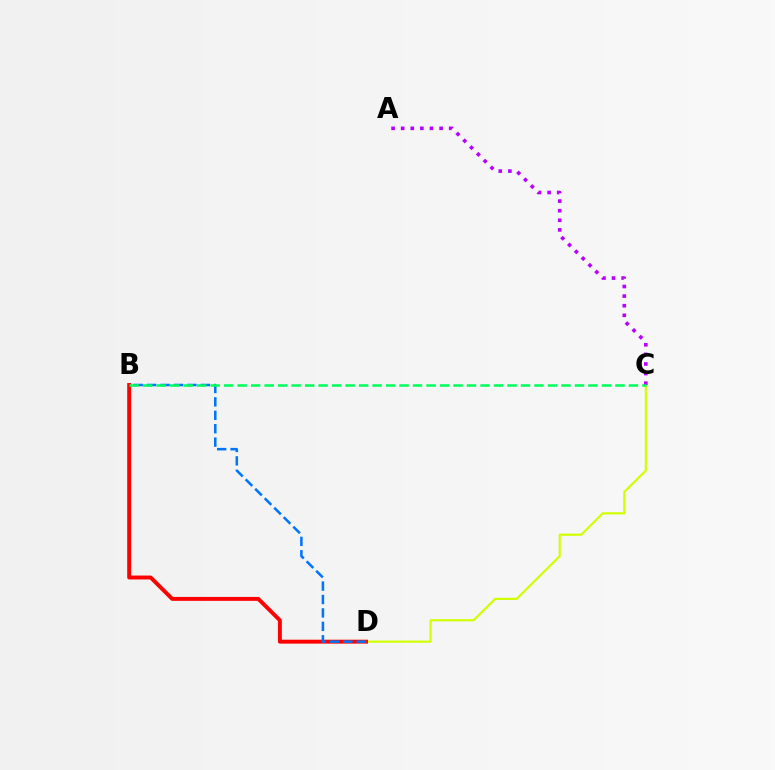{('C', 'D'): [{'color': '#d1ff00', 'line_style': 'solid', 'thickness': 1.57}], ('B', 'D'): [{'color': '#ff0000', 'line_style': 'solid', 'thickness': 2.83}, {'color': '#0074ff', 'line_style': 'dashed', 'thickness': 1.82}], ('A', 'C'): [{'color': '#b900ff', 'line_style': 'dotted', 'thickness': 2.61}], ('B', 'C'): [{'color': '#00ff5c', 'line_style': 'dashed', 'thickness': 1.83}]}